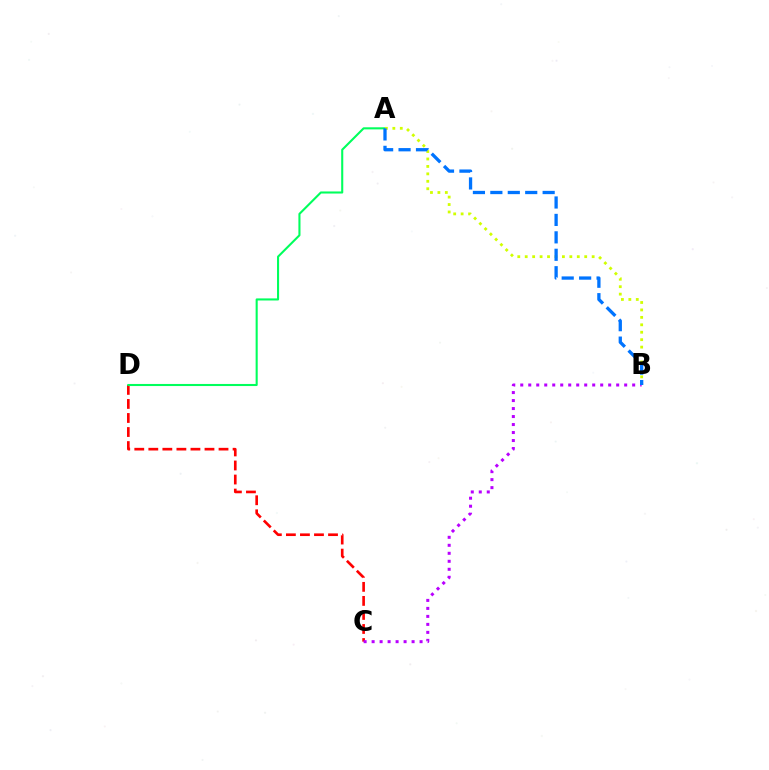{('C', 'D'): [{'color': '#ff0000', 'line_style': 'dashed', 'thickness': 1.91}], ('A', 'D'): [{'color': '#00ff5c', 'line_style': 'solid', 'thickness': 1.5}], ('A', 'B'): [{'color': '#d1ff00', 'line_style': 'dotted', 'thickness': 2.02}, {'color': '#0074ff', 'line_style': 'dashed', 'thickness': 2.37}], ('B', 'C'): [{'color': '#b900ff', 'line_style': 'dotted', 'thickness': 2.17}]}